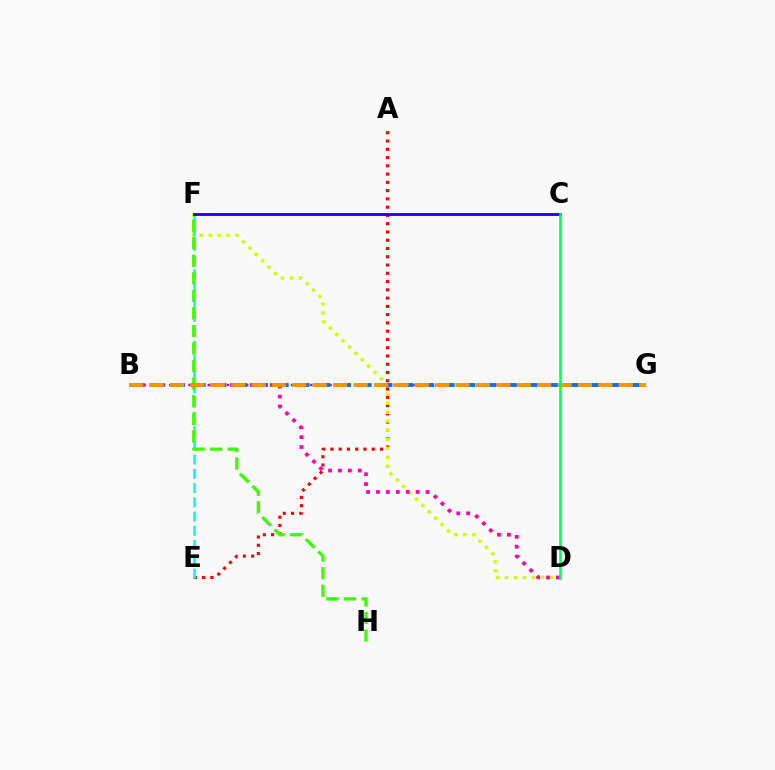{('A', 'E'): [{'color': '#ff0000', 'line_style': 'dotted', 'thickness': 2.25}], ('B', 'G'): [{'color': '#b900ff', 'line_style': 'dotted', 'thickness': 1.74}, {'color': '#0074ff', 'line_style': 'dashed', 'thickness': 2.82}, {'color': '#ff9400', 'line_style': 'dashed', 'thickness': 2.77}], ('D', 'F'): [{'color': '#d1ff00', 'line_style': 'dotted', 'thickness': 2.44}], ('B', 'D'): [{'color': '#ff00ac', 'line_style': 'dotted', 'thickness': 2.69}], ('E', 'F'): [{'color': '#00fff6', 'line_style': 'dashed', 'thickness': 1.94}], ('F', 'H'): [{'color': '#3dff00', 'line_style': 'dashed', 'thickness': 2.39}], ('C', 'F'): [{'color': '#2500ff', 'line_style': 'solid', 'thickness': 2.07}], ('C', 'D'): [{'color': '#00ff5c', 'line_style': 'solid', 'thickness': 1.85}]}